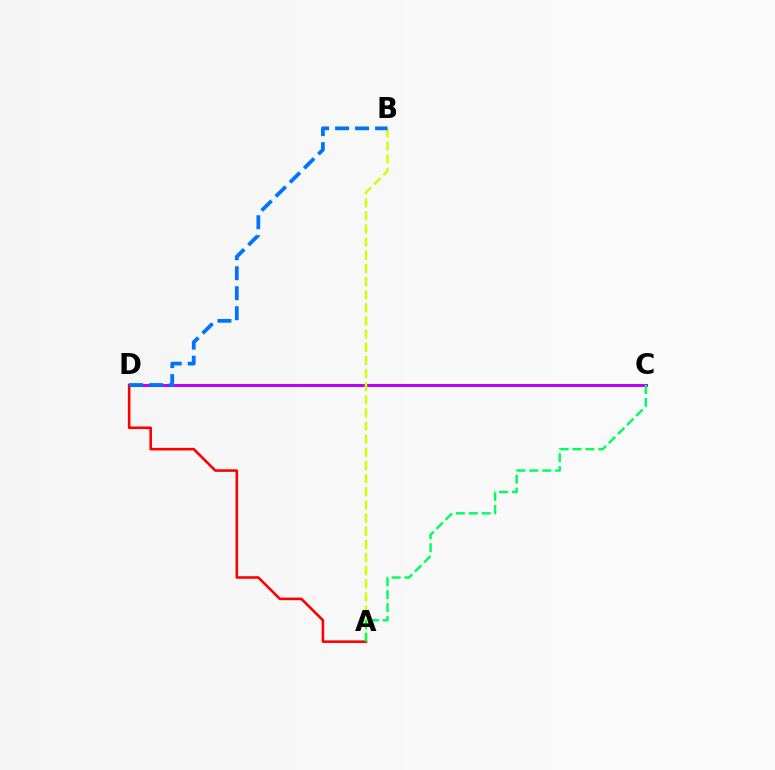{('C', 'D'): [{'color': '#b900ff', 'line_style': 'solid', 'thickness': 2.13}], ('A', 'B'): [{'color': '#d1ff00', 'line_style': 'dashed', 'thickness': 1.78}], ('A', 'D'): [{'color': '#ff0000', 'line_style': 'solid', 'thickness': 1.86}], ('B', 'D'): [{'color': '#0074ff', 'line_style': 'dashed', 'thickness': 2.72}], ('A', 'C'): [{'color': '#00ff5c', 'line_style': 'dashed', 'thickness': 1.75}]}